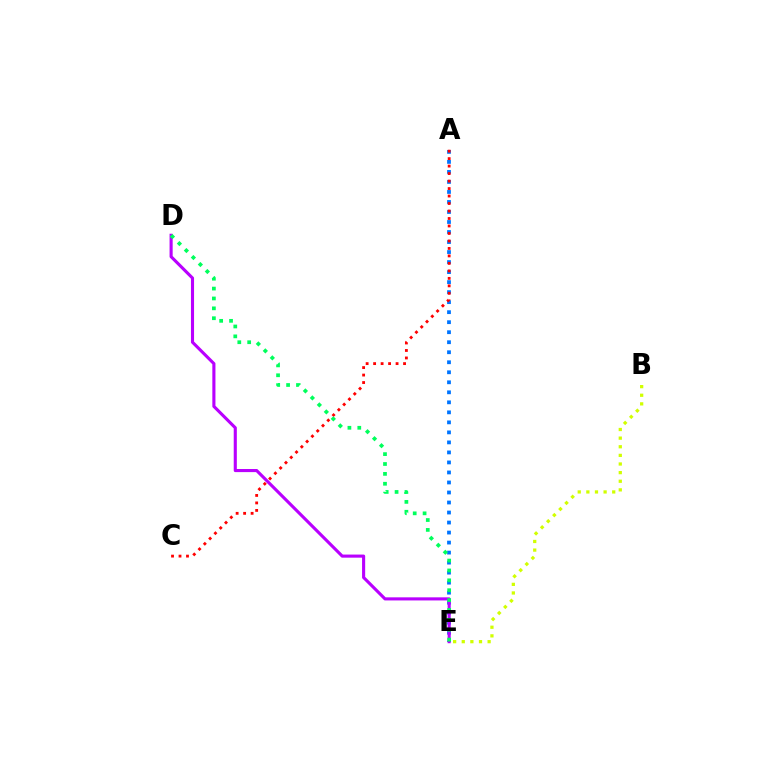{('A', 'E'): [{'color': '#0074ff', 'line_style': 'dotted', 'thickness': 2.72}], ('A', 'C'): [{'color': '#ff0000', 'line_style': 'dotted', 'thickness': 2.03}], ('D', 'E'): [{'color': '#b900ff', 'line_style': 'solid', 'thickness': 2.24}, {'color': '#00ff5c', 'line_style': 'dotted', 'thickness': 2.68}], ('B', 'E'): [{'color': '#d1ff00', 'line_style': 'dotted', 'thickness': 2.34}]}